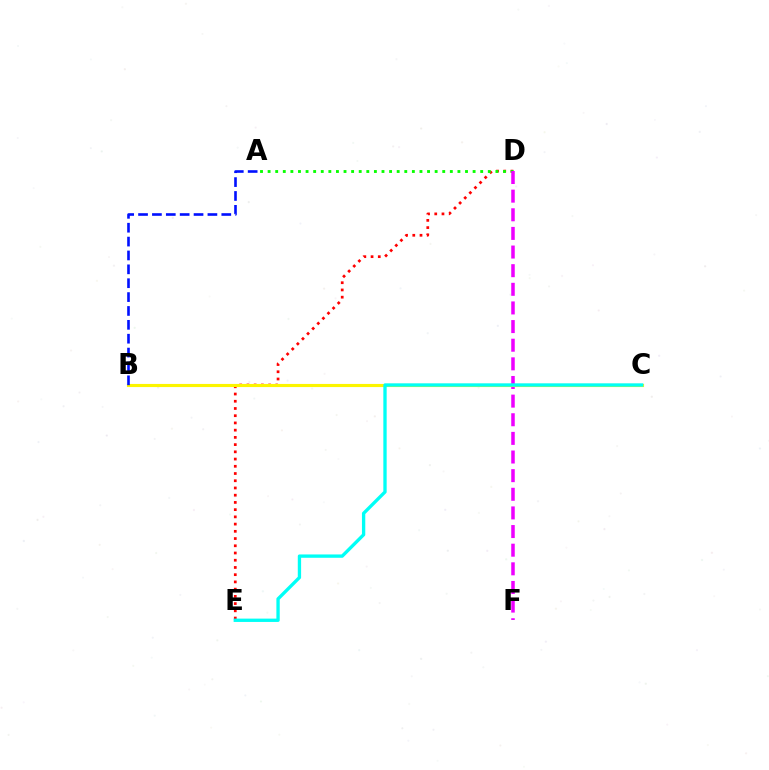{('D', 'E'): [{'color': '#ff0000', 'line_style': 'dotted', 'thickness': 1.96}], ('A', 'D'): [{'color': '#08ff00', 'line_style': 'dotted', 'thickness': 2.06}], ('D', 'F'): [{'color': '#ee00ff', 'line_style': 'dashed', 'thickness': 2.53}], ('B', 'C'): [{'color': '#fcf500', 'line_style': 'solid', 'thickness': 2.25}], ('A', 'B'): [{'color': '#0010ff', 'line_style': 'dashed', 'thickness': 1.88}], ('C', 'E'): [{'color': '#00fff6', 'line_style': 'solid', 'thickness': 2.4}]}